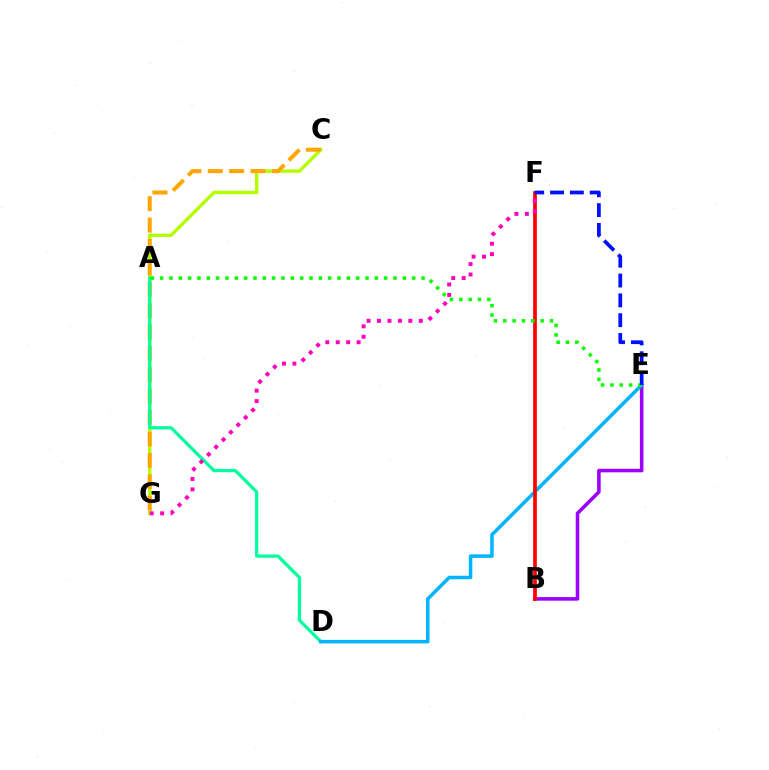{('C', 'G'): [{'color': '#b3ff00', 'line_style': 'solid', 'thickness': 2.44}, {'color': '#ffa500', 'line_style': 'dashed', 'thickness': 2.91}], ('B', 'E'): [{'color': '#9b00ff', 'line_style': 'solid', 'thickness': 2.56}], ('A', 'D'): [{'color': '#00ff9d', 'line_style': 'solid', 'thickness': 2.34}], ('D', 'E'): [{'color': '#00b5ff', 'line_style': 'solid', 'thickness': 2.53}], ('B', 'F'): [{'color': '#ff0000', 'line_style': 'solid', 'thickness': 2.66}], ('F', 'G'): [{'color': '#ff00bd', 'line_style': 'dotted', 'thickness': 2.84}], ('A', 'E'): [{'color': '#08ff00', 'line_style': 'dotted', 'thickness': 2.54}], ('E', 'F'): [{'color': '#0010ff', 'line_style': 'dashed', 'thickness': 2.69}]}